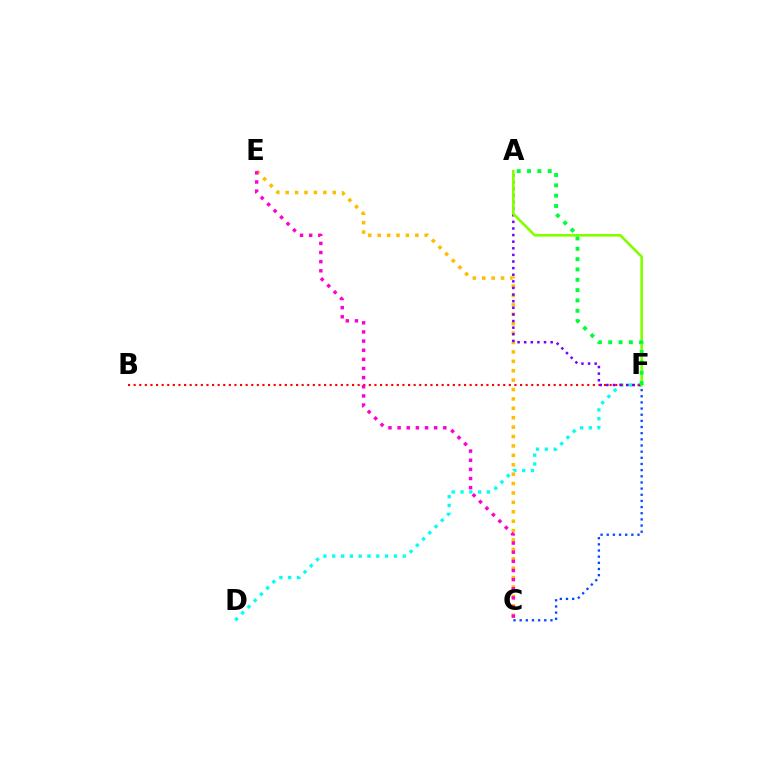{('C', 'F'): [{'color': '#004bff', 'line_style': 'dotted', 'thickness': 1.67}], ('D', 'F'): [{'color': '#00fff6', 'line_style': 'dotted', 'thickness': 2.39}], ('C', 'E'): [{'color': '#ffbd00', 'line_style': 'dotted', 'thickness': 2.56}, {'color': '#ff00cf', 'line_style': 'dotted', 'thickness': 2.48}], ('B', 'F'): [{'color': '#ff0000', 'line_style': 'dotted', 'thickness': 1.52}], ('A', 'F'): [{'color': '#7200ff', 'line_style': 'dotted', 'thickness': 1.8}, {'color': '#84ff00', 'line_style': 'solid', 'thickness': 1.91}, {'color': '#00ff39', 'line_style': 'dotted', 'thickness': 2.81}]}